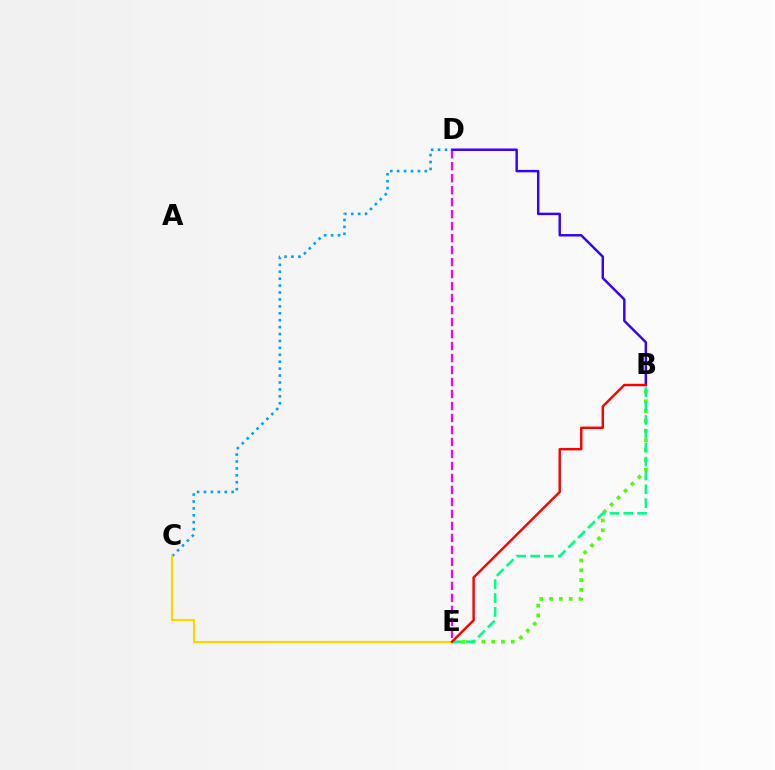{('D', 'E'): [{'color': '#ff00ed', 'line_style': 'dashed', 'thickness': 1.63}], ('B', 'D'): [{'color': '#3700ff', 'line_style': 'solid', 'thickness': 1.76}], ('C', 'D'): [{'color': '#009eff', 'line_style': 'dotted', 'thickness': 1.88}], ('B', 'E'): [{'color': '#4fff00', 'line_style': 'dotted', 'thickness': 2.66}, {'color': '#00ff86', 'line_style': 'dashed', 'thickness': 1.88}, {'color': '#ff0000', 'line_style': 'solid', 'thickness': 1.75}], ('C', 'E'): [{'color': '#ffd500', 'line_style': 'solid', 'thickness': 1.57}]}